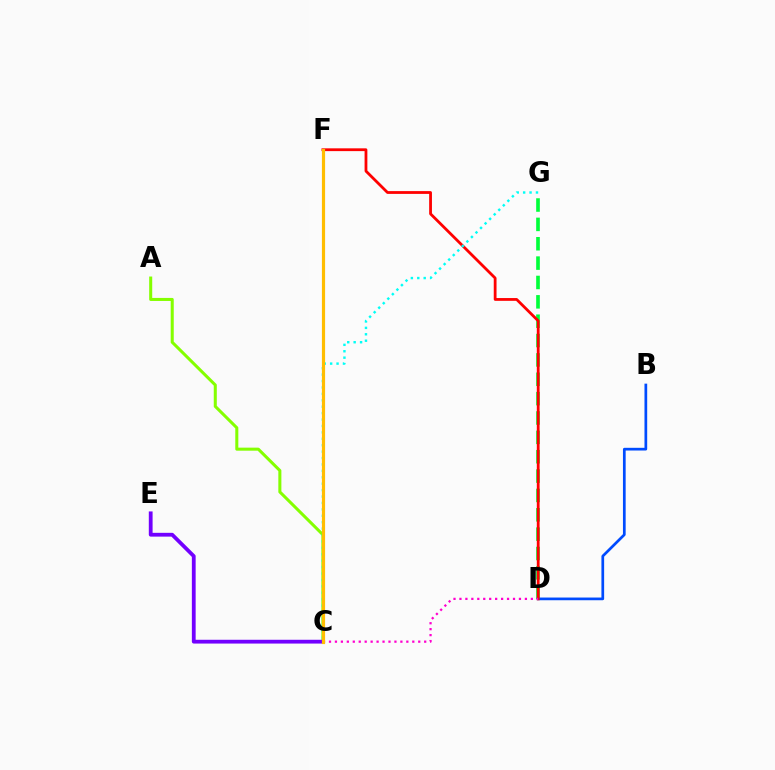{('D', 'G'): [{'color': '#00ff39', 'line_style': 'dashed', 'thickness': 2.63}], ('B', 'D'): [{'color': '#004bff', 'line_style': 'solid', 'thickness': 1.95}], ('D', 'F'): [{'color': '#ff0000', 'line_style': 'solid', 'thickness': 2.01}], ('C', 'D'): [{'color': '#ff00cf', 'line_style': 'dotted', 'thickness': 1.62}], ('A', 'C'): [{'color': '#84ff00', 'line_style': 'solid', 'thickness': 2.19}], ('C', 'E'): [{'color': '#7200ff', 'line_style': 'solid', 'thickness': 2.73}], ('C', 'G'): [{'color': '#00fff6', 'line_style': 'dotted', 'thickness': 1.74}], ('C', 'F'): [{'color': '#ffbd00', 'line_style': 'solid', 'thickness': 2.3}]}